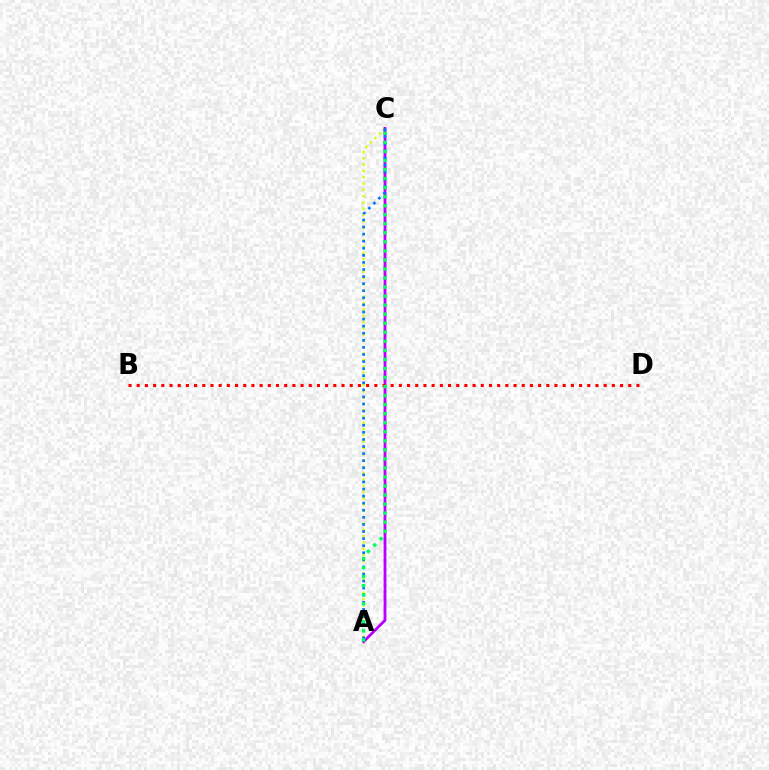{('A', 'C'): [{'color': '#d1ff00', 'line_style': 'dotted', 'thickness': 1.71}, {'color': '#b900ff', 'line_style': 'solid', 'thickness': 2.01}, {'color': '#0074ff', 'line_style': 'dotted', 'thickness': 1.92}, {'color': '#00ff5c', 'line_style': 'dotted', 'thickness': 2.46}], ('B', 'D'): [{'color': '#ff0000', 'line_style': 'dotted', 'thickness': 2.23}]}